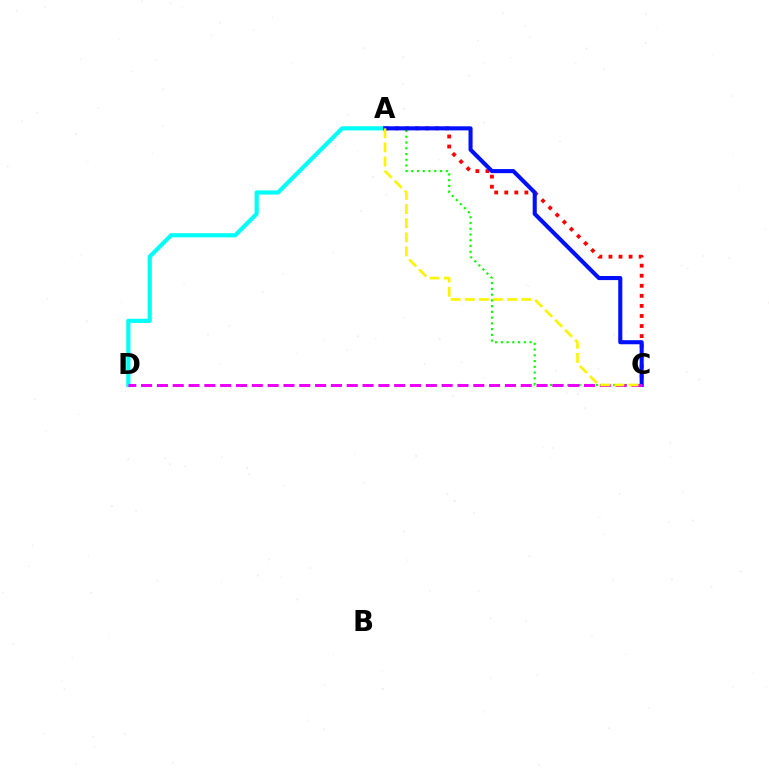{('A', 'C'): [{'color': '#08ff00', 'line_style': 'dotted', 'thickness': 1.56}, {'color': '#ff0000', 'line_style': 'dotted', 'thickness': 2.73}, {'color': '#0010ff', 'line_style': 'solid', 'thickness': 2.94}, {'color': '#fcf500', 'line_style': 'dashed', 'thickness': 1.92}], ('A', 'D'): [{'color': '#00fff6', 'line_style': 'solid', 'thickness': 2.99}], ('C', 'D'): [{'color': '#ee00ff', 'line_style': 'dashed', 'thickness': 2.15}]}